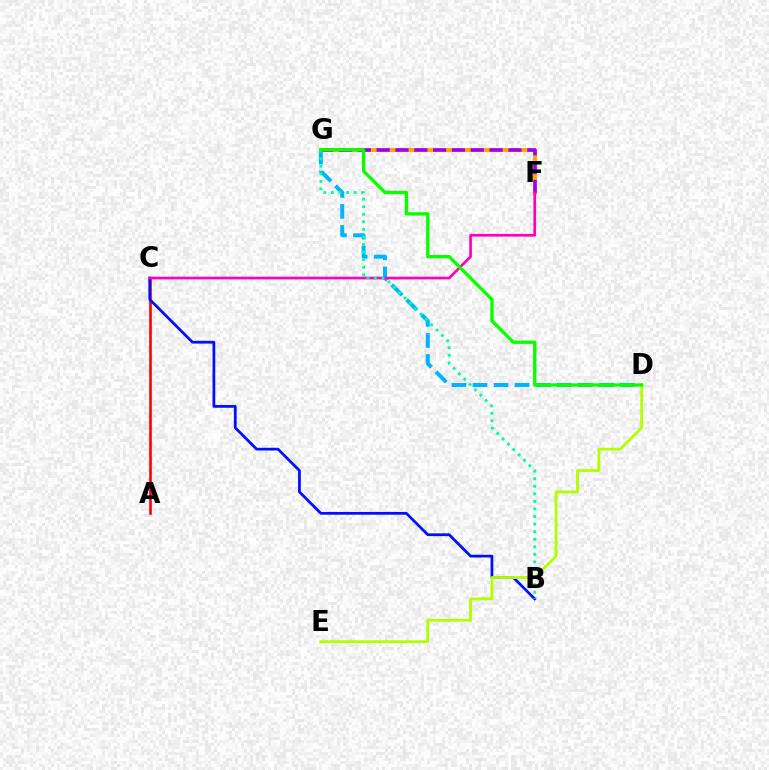{('D', 'G'): [{'color': '#00b5ff', 'line_style': 'dashed', 'thickness': 2.86}, {'color': '#08ff00', 'line_style': 'solid', 'thickness': 2.39}], ('A', 'C'): [{'color': '#ff0000', 'line_style': 'solid', 'thickness': 1.89}], ('B', 'C'): [{'color': '#0010ff', 'line_style': 'solid', 'thickness': 1.98}], ('F', 'G'): [{'color': '#ffa500', 'line_style': 'solid', 'thickness': 2.81}, {'color': '#9b00ff', 'line_style': 'dashed', 'thickness': 2.56}], ('D', 'E'): [{'color': '#b3ff00', 'line_style': 'solid', 'thickness': 2.02}], ('C', 'F'): [{'color': '#ff00bd', 'line_style': 'solid', 'thickness': 1.93}], ('B', 'G'): [{'color': '#00ff9d', 'line_style': 'dotted', 'thickness': 2.05}]}